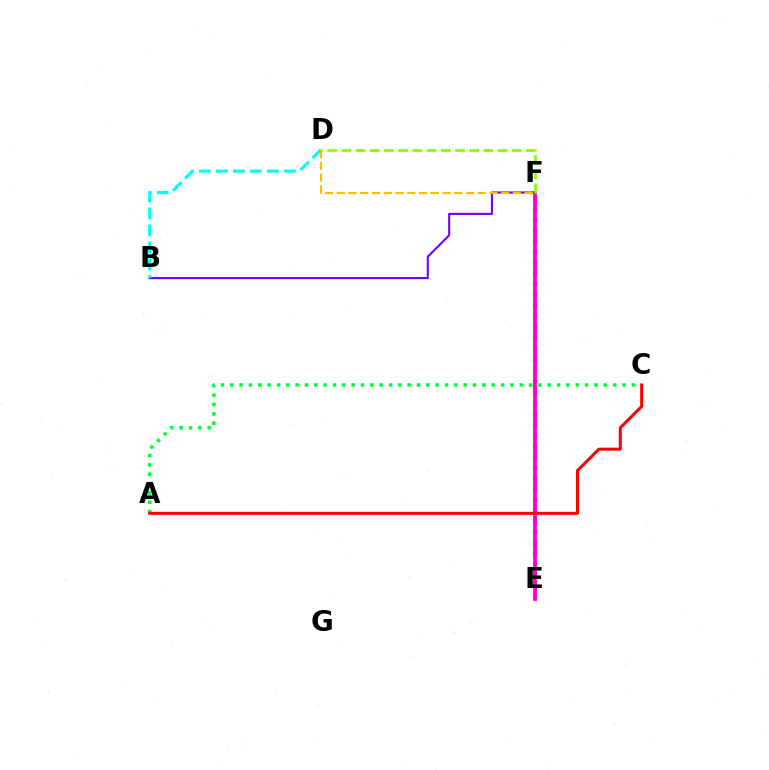{('E', 'F'): [{'color': '#004bff', 'line_style': 'dotted', 'thickness': 2.93}, {'color': '#ff00cf', 'line_style': 'solid', 'thickness': 2.76}], ('B', 'F'): [{'color': '#7200ff', 'line_style': 'solid', 'thickness': 1.51}], ('B', 'D'): [{'color': '#00fff6', 'line_style': 'dashed', 'thickness': 2.31}], ('D', 'F'): [{'color': '#ffbd00', 'line_style': 'dashed', 'thickness': 1.59}, {'color': '#84ff00', 'line_style': 'dashed', 'thickness': 1.93}], ('A', 'C'): [{'color': '#00ff39', 'line_style': 'dotted', 'thickness': 2.54}, {'color': '#ff0000', 'line_style': 'solid', 'thickness': 2.18}]}